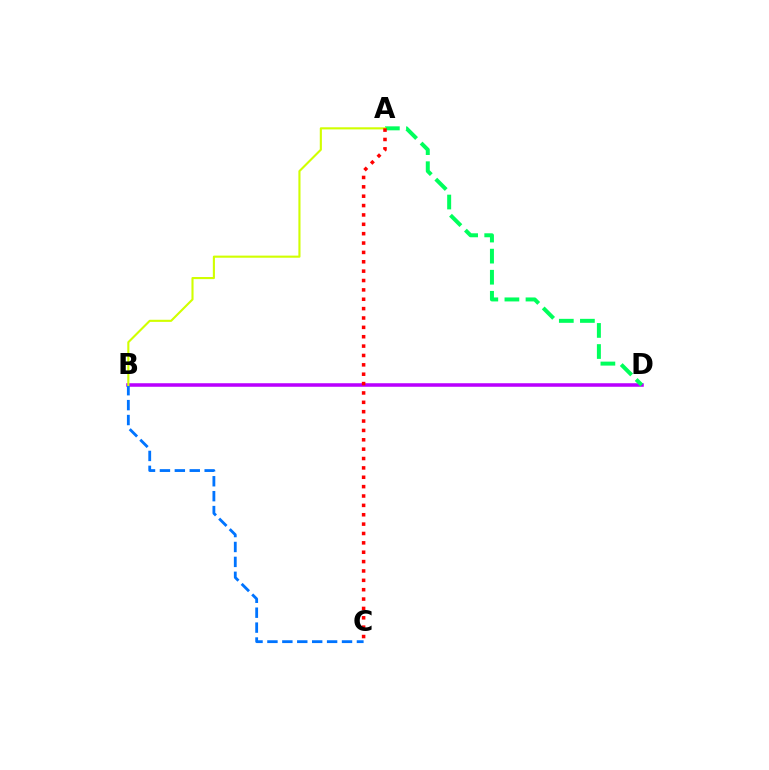{('B', 'D'): [{'color': '#b900ff', 'line_style': 'solid', 'thickness': 2.55}], ('A', 'D'): [{'color': '#00ff5c', 'line_style': 'dashed', 'thickness': 2.86}], ('B', 'C'): [{'color': '#0074ff', 'line_style': 'dashed', 'thickness': 2.03}], ('A', 'B'): [{'color': '#d1ff00', 'line_style': 'solid', 'thickness': 1.52}], ('A', 'C'): [{'color': '#ff0000', 'line_style': 'dotted', 'thickness': 2.55}]}